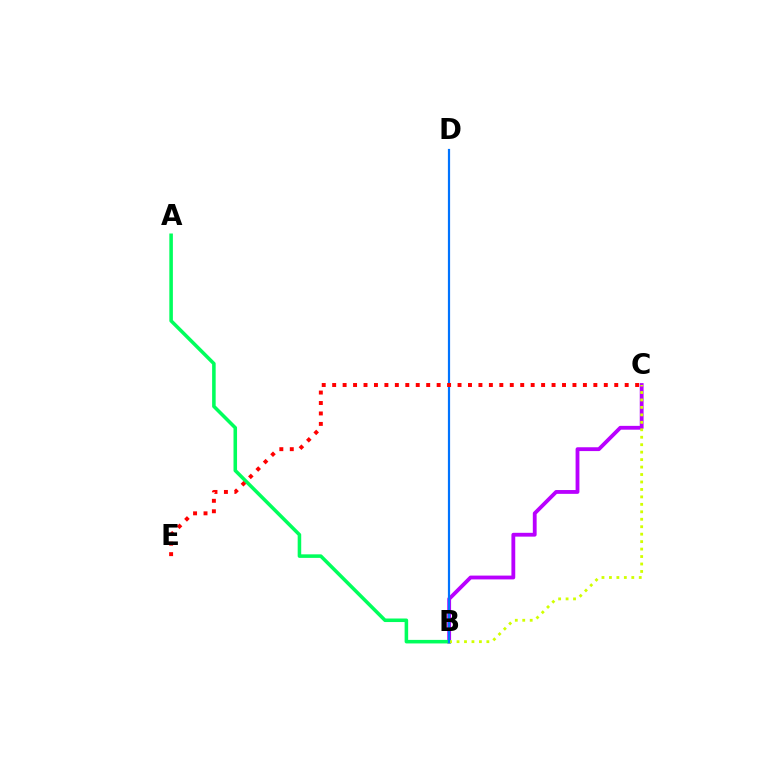{('B', 'C'): [{'color': '#b900ff', 'line_style': 'solid', 'thickness': 2.75}, {'color': '#d1ff00', 'line_style': 'dotted', 'thickness': 2.03}], ('A', 'B'): [{'color': '#00ff5c', 'line_style': 'solid', 'thickness': 2.55}], ('B', 'D'): [{'color': '#0074ff', 'line_style': 'solid', 'thickness': 1.59}], ('C', 'E'): [{'color': '#ff0000', 'line_style': 'dotted', 'thickness': 2.84}]}